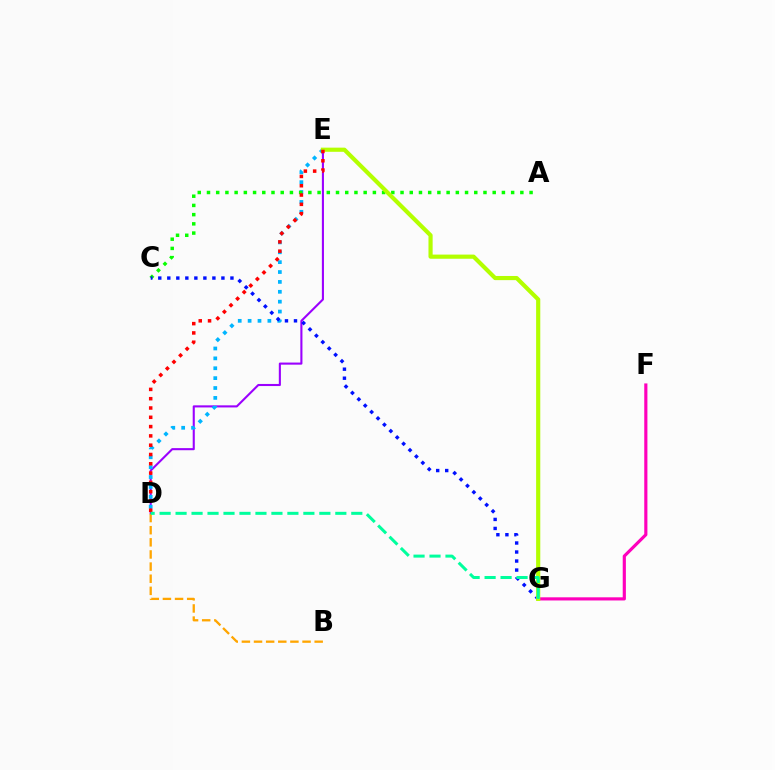{('D', 'E'): [{'color': '#9b00ff', 'line_style': 'solid', 'thickness': 1.51}, {'color': '#00b5ff', 'line_style': 'dotted', 'thickness': 2.69}, {'color': '#ff0000', 'line_style': 'dotted', 'thickness': 2.53}], ('B', 'D'): [{'color': '#ffa500', 'line_style': 'dashed', 'thickness': 1.65}], ('F', 'G'): [{'color': '#ff00bd', 'line_style': 'solid', 'thickness': 2.27}], ('A', 'C'): [{'color': '#08ff00', 'line_style': 'dotted', 'thickness': 2.5}], ('C', 'G'): [{'color': '#0010ff', 'line_style': 'dotted', 'thickness': 2.45}], ('E', 'G'): [{'color': '#b3ff00', 'line_style': 'solid', 'thickness': 2.99}], ('D', 'G'): [{'color': '#00ff9d', 'line_style': 'dashed', 'thickness': 2.17}]}